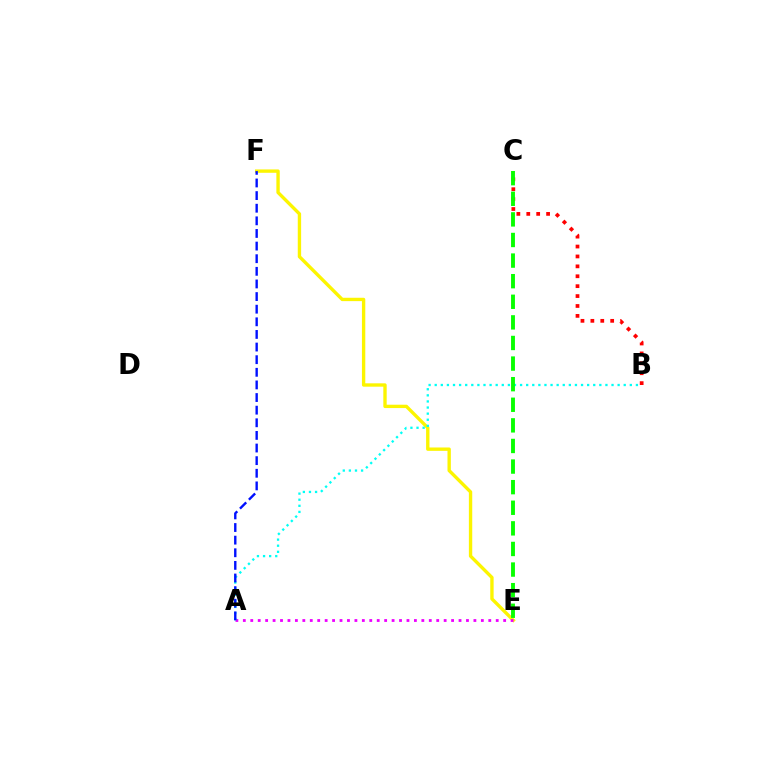{('B', 'C'): [{'color': '#ff0000', 'line_style': 'dotted', 'thickness': 2.69}], ('E', 'F'): [{'color': '#fcf500', 'line_style': 'solid', 'thickness': 2.42}], ('A', 'E'): [{'color': '#ee00ff', 'line_style': 'dotted', 'thickness': 2.02}], ('A', 'B'): [{'color': '#00fff6', 'line_style': 'dotted', 'thickness': 1.66}], ('C', 'E'): [{'color': '#08ff00', 'line_style': 'dashed', 'thickness': 2.8}], ('A', 'F'): [{'color': '#0010ff', 'line_style': 'dashed', 'thickness': 1.71}]}